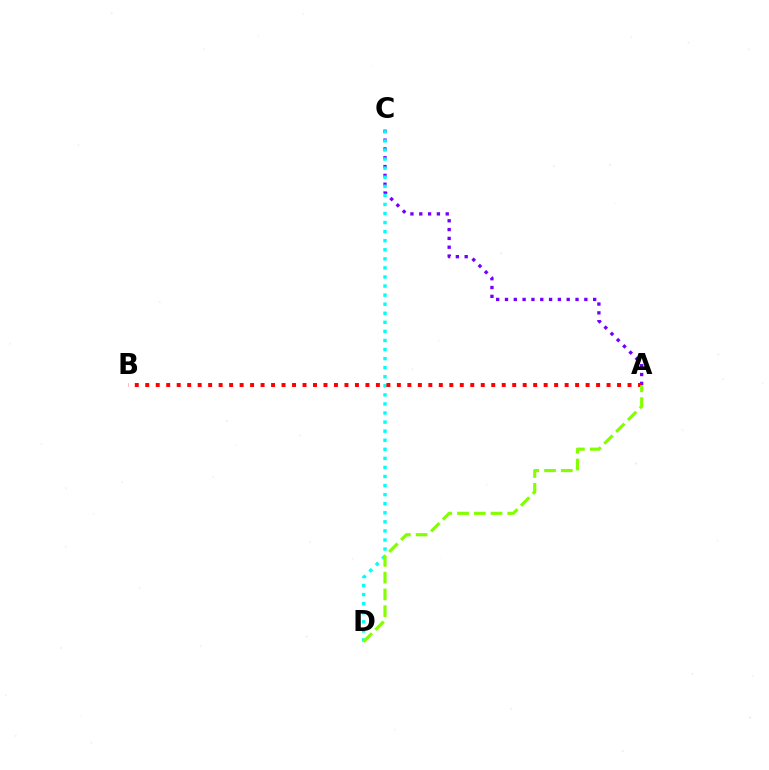{('A', 'C'): [{'color': '#7200ff', 'line_style': 'dotted', 'thickness': 2.4}], ('C', 'D'): [{'color': '#00fff6', 'line_style': 'dotted', 'thickness': 2.46}], ('A', 'B'): [{'color': '#ff0000', 'line_style': 'dotted', 'thickness': 2.85}], ('A', 'D'): [{'color': '#84ff00', 'line_style': 'dashed', 'thickness': 2.28}]}